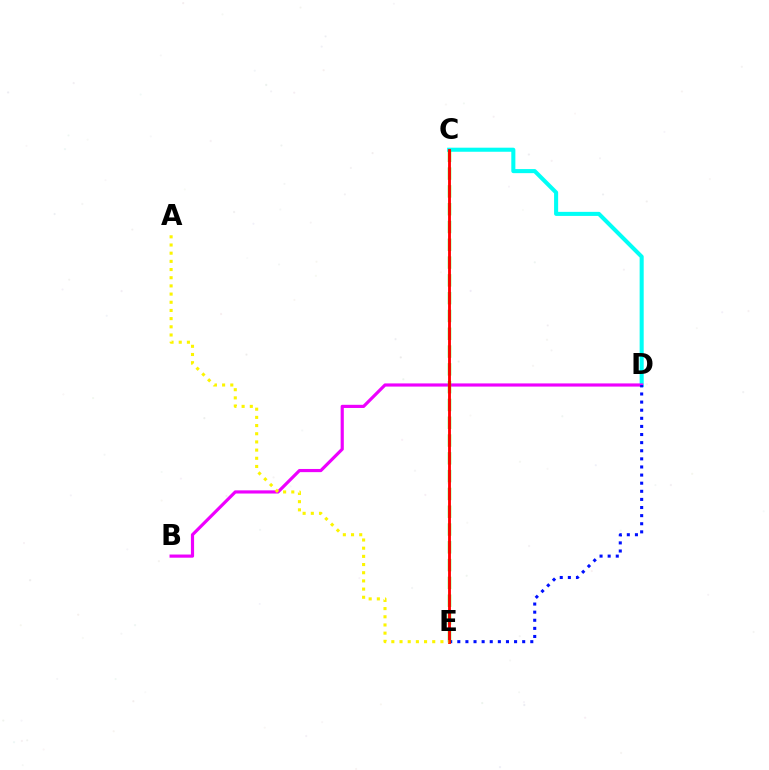{('C', 'D'): [{'color': '#00fff6', 'line_style': 'solid', 'thickness': 2.93}], ('B', 'D'): [{'color': '#ee00ff', 'line_style': 'solid', 'thickness': 2.28}], ('D', 'E'): [{'color': '#0010ff', 'line_style': 'dotted', 'thickness': 2.2}], ('C', 'E'): [{'color': '#08ff00', 'line_style': 'dashed', 'thickness': 2.42}, {'color': '#ff0000', 'line_style': 'solid', 'thickness': 2.05}], ('A', 'E'): [{'color': '#fcf500', 'line_style': 'dotted', 'thickness': 2.22}]}